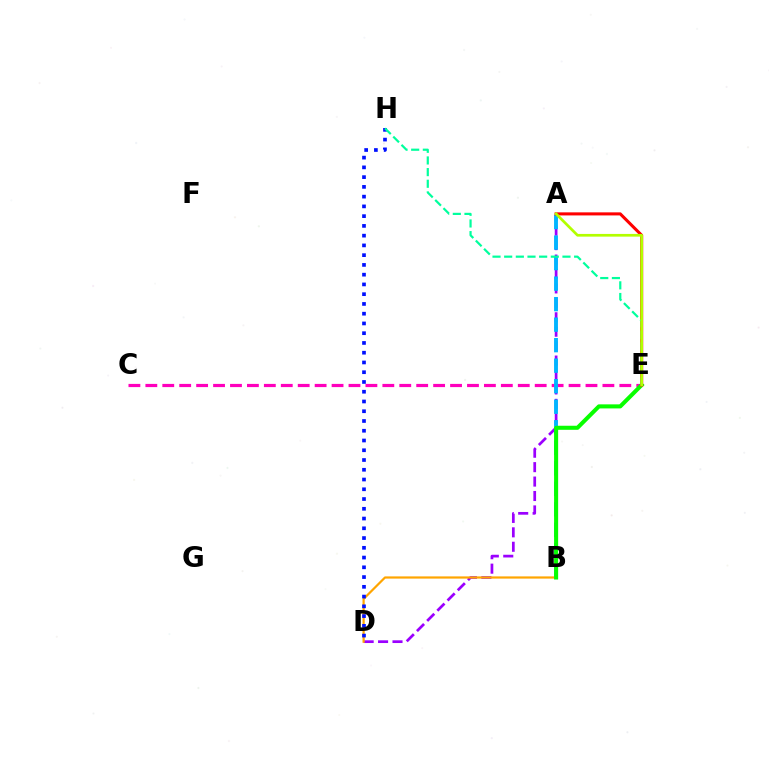{('C', 'E'): [{'color': '#ff00bd', 'line_style': 'dashed', 'thickness': 2.3}], ('A', 'D'): [{'color': '#9b00ff', 'line_style': 'dashed', 'thickness': 1.96}], ('A', 'B'): [{'color': '#00b5ff', 'line_style': 'dashed', 'thickness': 2.79}], ('B', 'D'): [{'color': '#ffa500', 'line_style': 'solid', 'thickness': 1.59}], ('B', 'E'): [{'color': '#08ff00', 'line_style': 'solid', 'thickness': 2.92}], ('A', 'E'): [{'color': '#ff0000', 'line_style': 'solid', 'thickness': 2.21}, {'color': '#b3ff00', 'line_style': 'solid', 'thickness': 1.95}], ('D', 'H'): [{'color': '#0010ff', 'line_style': 'dotted', 'thickness': 2.65}], ('E', 'H'): [{'color': '#00ff9d', 'line_style': 'dashed', 'thickness': 1.58}]}